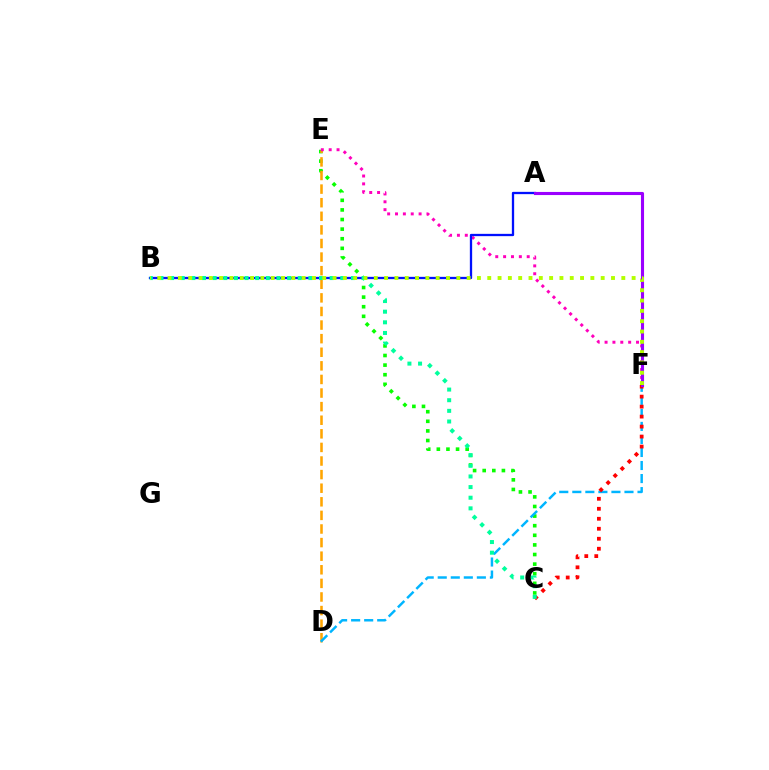{('C', 'E'): [{'color': '#08ff00', 'line_style': 'dotted', 'thickness': 2.61}], ('D', 'E'): [{'color': '#ffa500', 'line_style': 'dashed', 'thickness': 1.85}], ('D', 'F'): [{'color': '#00b5ff', 'line_style': 'dashed', 'thickness': 1.77}], ('E', 'F'): [{'color': '#ff00bd', 'line_style': 'dotted', 'thickness': 2.14}], ('C', 'F'): [{'color': '#ff0000', 'line_style': 'dotted', 'thickness': 2.71}], ('A', 'B'): [{'color': '#0010ff', 'line_style': 'solid', 'thickness': 1.65}], ('B', 'C'): [{'color': '#00ff9d', 'line_style': 'dotted', 'thickness': 2.89}], ('A', 'F'): [{'color': '#9b00ff', 'line_style': 'solid', 'thickness': 2.23}], ('B', 'F'): [{'color': '#b3ff00', 'line_style': 'dotted', 'thickness': 2.8}]}